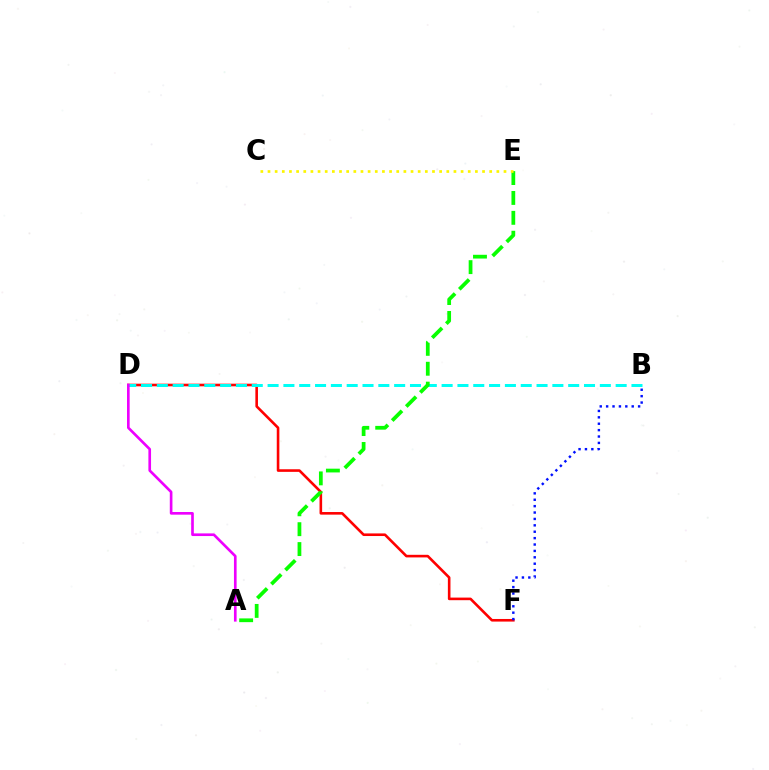{('D', 'F'): [{'color': '#ff0000', 'line_style': 'solid', 'thickness': 1.88}], ('B', 'D'): [{'color': '#00fff6', 'line_style': 'dashed', 'thickness': 2.15}], ('A', 'E'): [{'color': '#08ff00', 'line_style': 'dashed', 'thickness': 2.7}], ('A', 'D'): [{'color': '#ee00ff', 'line_style': 'solid', 'thickness': 1.91}], ('C', 'E'): [{'color': '#fcf500', 'line_style': 'dotted', 'thickness': 1.94}], ('B', 'F'): [{'color': '#0010ff', 'line_style': 'dotted', 'thickness': 1.74}]}